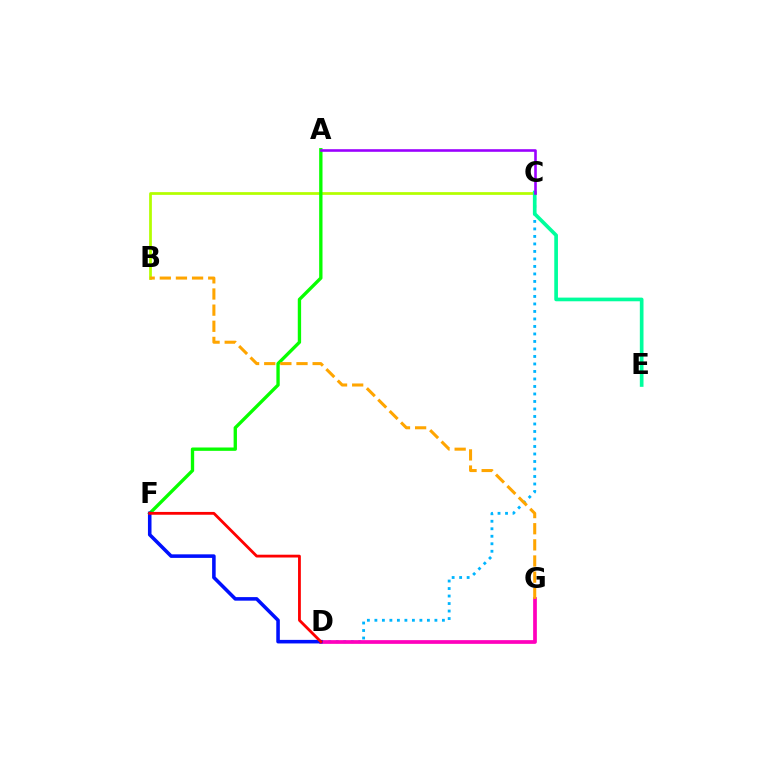{('B', 'C'): [{'color': '#b3ff00', 'line_style': 'solid', 'thickness': 1.98}], ('A', 'F'): [{'color': '#08ff00', 'line_style': 'solid', 'thickness': 2.4}], ('C', 'D'): [{'color': '#00b5ff', 'line_style': 'dotted', 'thickness': 2.04}], ('D', 'G'): [{'color': '#ff00bd', 'line_style': 'solid', 'thickness': 2.67}], ('C', 'E'): [{'color': '#00ff9d', 'line_style': 'solid', 'thickness': 2.65}], ('D', 'F'): [{'color': '#0010ff', 'line_style': 'solid', 'thickness': 2.56}, {'color': '#ff0000', 'line_style': 'solid', 'thickness': 2.02}], ('B', 'G'): [{'color': '#ffa500', 'line_style': 'dashed', 'thickness': 2.19}], ('A', 'C'): [{'color': '#9b00ff', 'line_style': 'solid', 'thickness': 1.87}]}